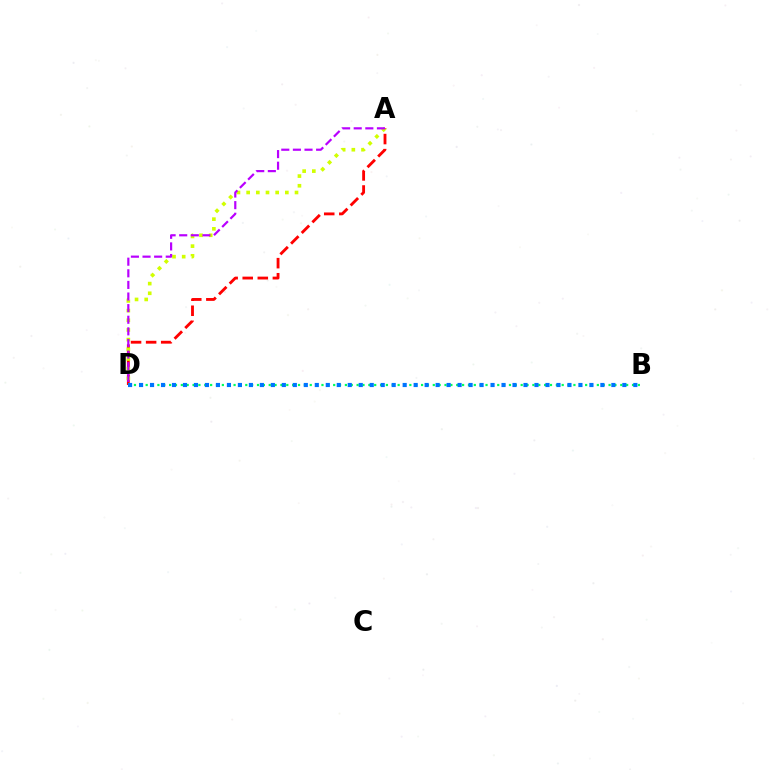{('A', 'D'): [{'color': '#ff0000', 'line_style': 'dashed', 'thickness': 2.05}, {'color': '#d1ff00', 'line_style': 'dotted', 'thickness': 2.63}, {'color': '#b900ff', 'line_style': 'dashed', 'thickness': 1.58}], ('B', 'D'): [{'color': '#00ff5c', 'line_style': 'dotted', 'thickness': 1.59}, {'color': '#0074ff', 'line_style': 'dotted', 'thickness': 2.98}]}